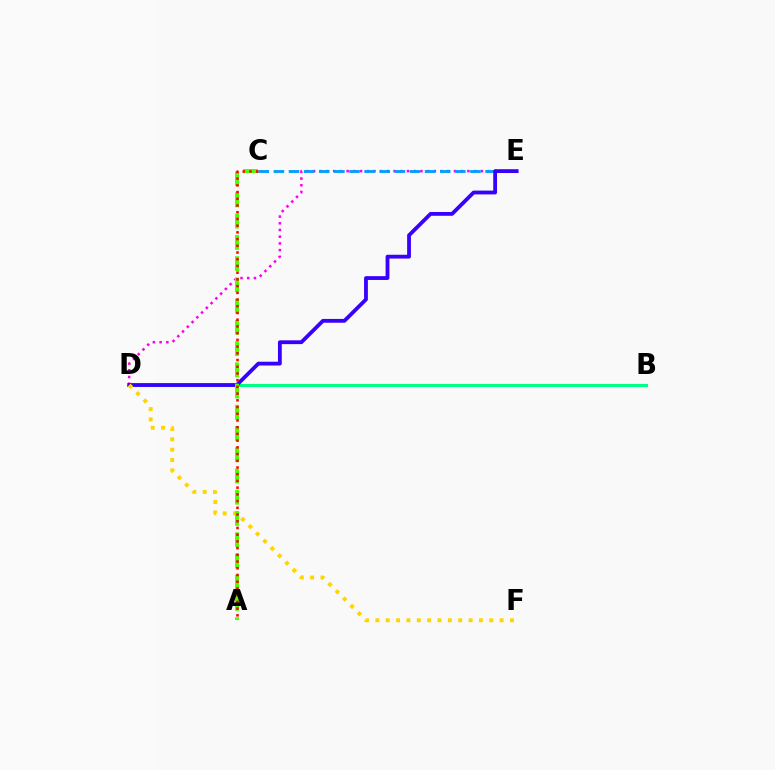{('D', 'E'): [{'color': '#ff00ed', 'line_style': 'dotted', 'thickness': 1.82}, {'color': '#3700ff', 'line_style': 'solid', 'thickness': 2.74}], ('B', 'D'): [{'color': '#00ff86', 'line_style': 'solid', 'thickness': 2.25}], ('C', 'E'): [{'color': '#009eff', 'line_style': 'dashed', 'thickness': 2.05}], ('D', 'F'): [{'color': '#ffd500', 'line_style': 'dotted', 'thickness': 2.81}], ('A', 'C'): [{'color': '#4fff00', 'line_style': 'dashed', 'thickness': 2.89}, {'color': '#ff0000', 'line_style': 'dotted', 'thickness': 1.83}]}